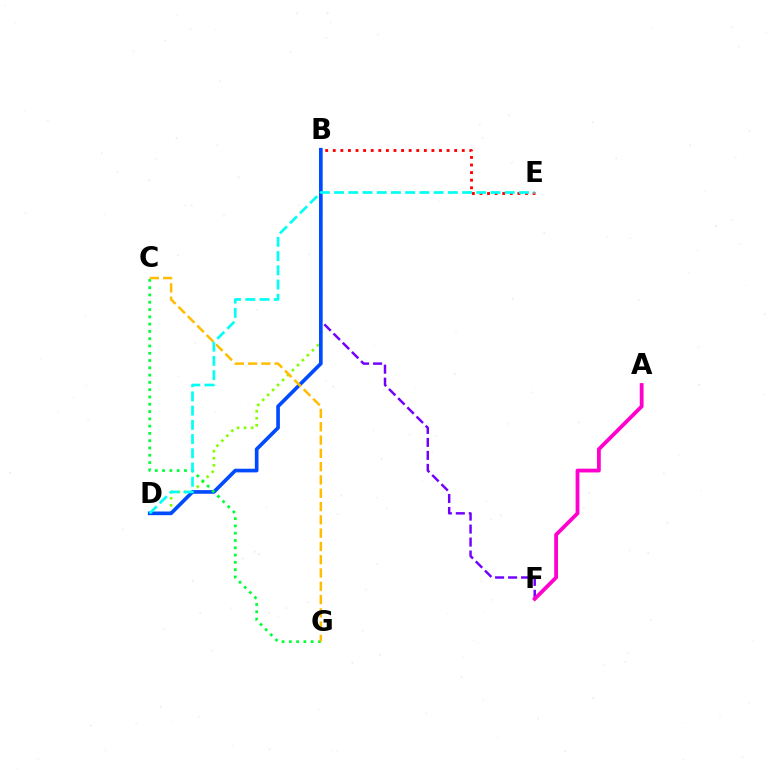{('B', 'E'): [{'color': '#ff0000', 'line_style': 'dotted', 'thickness': 2.06}], ('B', 'F'): [{'color': '#7200ff', 'line_style': 'dashed', 'thickness': 1.76}], ('B', 'D'): [{'color': '#84ff00', 'line_style': 'dotted', 'thickness': 1.91}, {'color': '#004bff', 'line_style': 'solid', 'thickness': 2.64}], ('C', 'G'): [{'color': '#00ff39', 'line_style': 'dotted', 'thickness': 1.98}, {'color': '#ffbd00', 'line_style': 'dashed', 'thickness': 1.81}], ('D', 'E'): [{'color': '#00fff6', 'line_style': 'dashed', 'thickness': 1.93}], ('A', 'F'): [{'color': '#ff00cf', 'line_style': 'solid', 'thickness': 2.73}]}